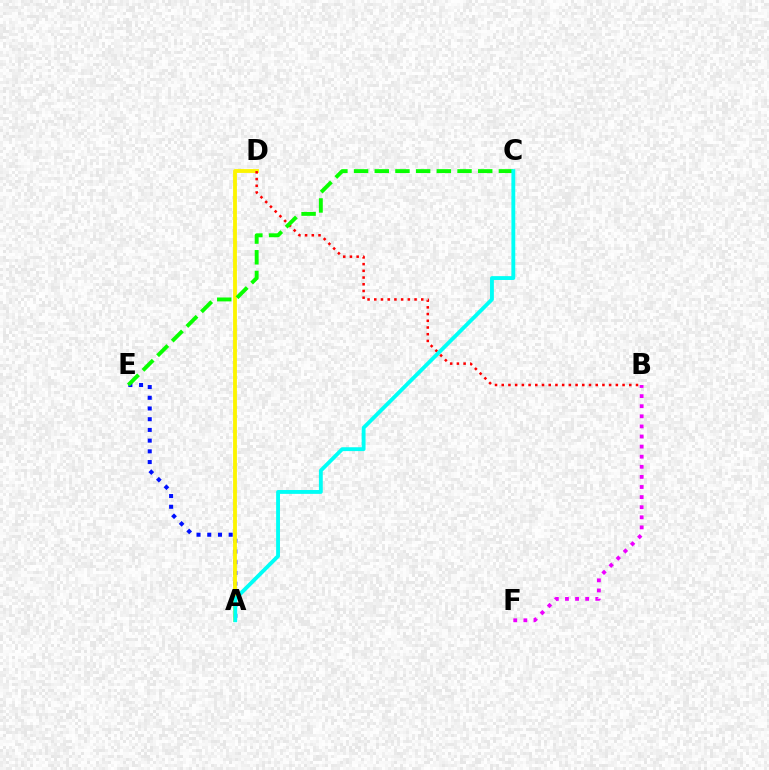{('A', 'E'): [{'color': '#0010ff', 'line_style': 'dotted', 'thickness': 2.91}], ('B', 'F'): [{'color': '#ee00ff', 'line_style': 'dotted', 'thickness': 2.74}], ('A', 'D'): [{'color': '#fcf500', 'line_style': 'solid', 'thickness': 2.76}], ('B', 'D'): [{'color': '#ff0000', 'line_style': 'dotted', 'thickness': 1.82}], ('C', 'E'): [{'color': '#08ff00', 'line_style': 'dashed', 'thickness': 2.81}], ('A', 'C'): [{'color': '#00fff6', 'line_style': 'solid', 'thickness': 2.77}]}